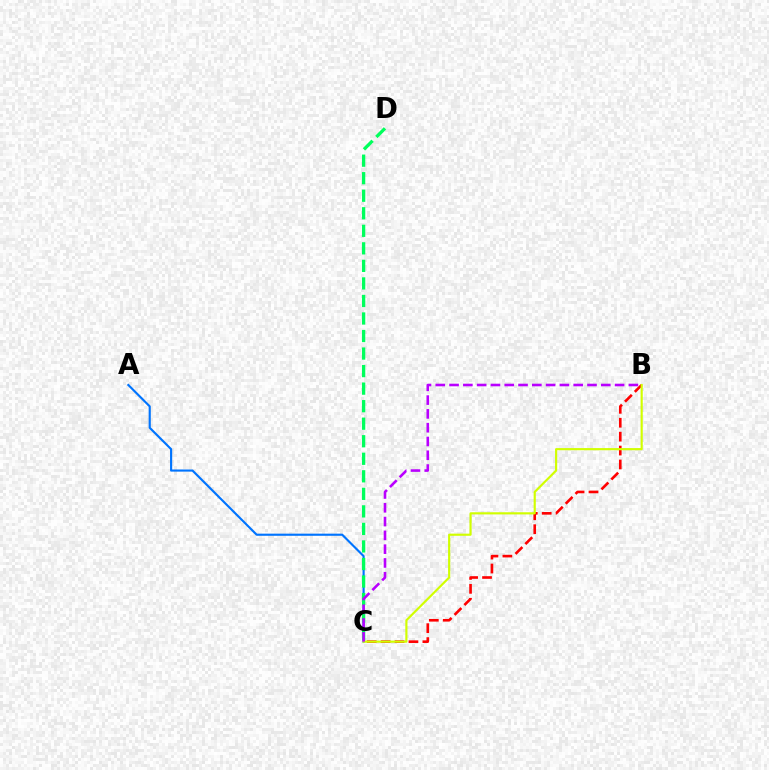{('A', 'C'): [{'color': '#0074ff', 'line_style': 'solid', 'thickness': 1.54}], ('C', 'D'): [{'color': '#00ff5c', 'line_style': 'dashed', 'thickness': 2.38}], ('B', 'C'): [{'color': '#ff0000', 'line_style': 'dashed', 'thickness': 1.89}, {'color': '#d1ff00', 'line_style': 'solid', 'thickness': 1.55}, {'color': '#b900ff', 'line_style': 'dashed', 'thickness': 1.87}]}